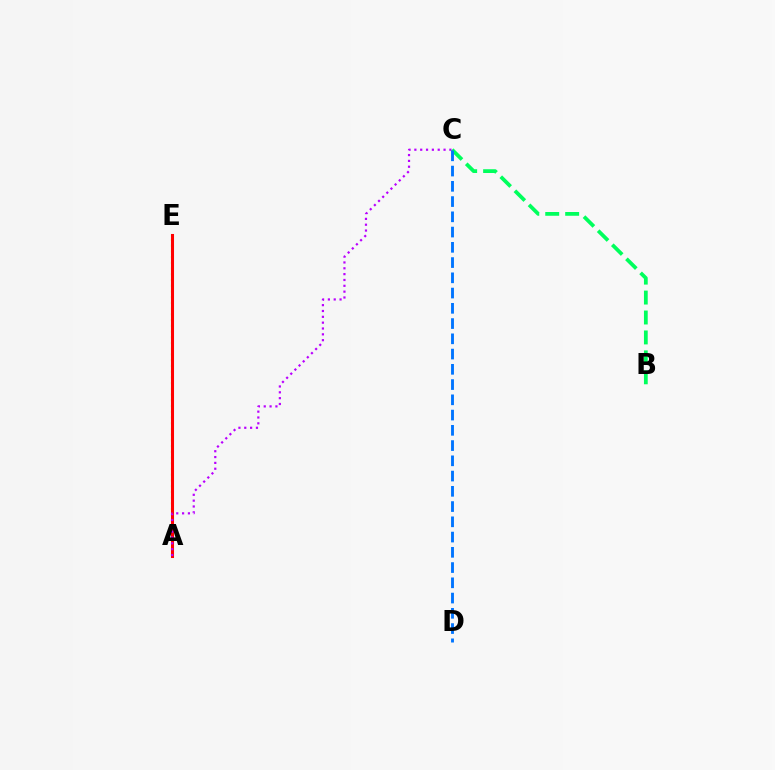{('B', 'C'): [{'color': '#00ff5c', 'line_style': 'dashed', 'thickness': 2.71}], ('A', 'E'): [{'color': '#d1ff00', 'line_style': 'dotted', 'thickness': 1.56}, {'color': '#ff0000', 'line_style': 'solid', 'thickness': 2.2}], ('A', 'C'): [{'color': '#b900ff', 'line_style': 'dotted', 'thickness': 1.59}], ('C', 'D'): [{'color': '#0074ff', 'line_style': 'dashed', 'thickness': 2.07}]}